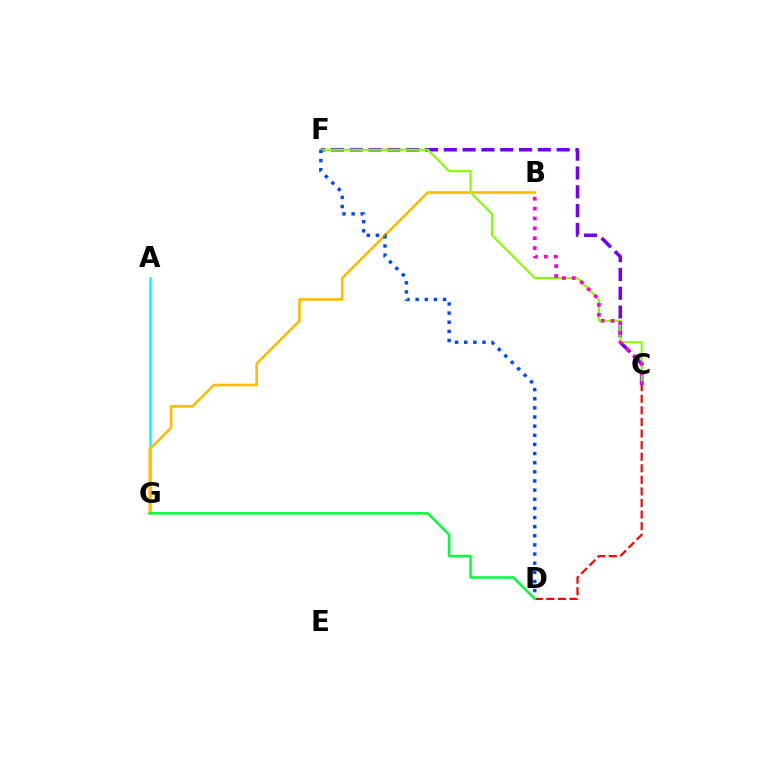{('A', 'G'): [{'color': '#00fff6', 'line_style': 'solid', 'thickness': 1.84}], ('B', 'G'): [{'color': '#ffbd00', 'line_style': 'solid', 'thickness': 1.9}], ('C', 'F'): [{'color': '#7200ff', 'line_style': 'dashed', 'thickness': 2.56}, {'color': '#84ff00', 'line_style': 'solid', 'thickness': 1.52}], ('C', 'D'): [{'color': '#ff0000', 'line_style': 'dashed', 'thickness': 1.57}], ('D', 'F'): [{'color': '#004bff', 'line_style': 'dotted', 'thickness': 2.48}], ('B', 'C'): [{'color': '#ff00cf', 'line_style': 'dotted', 'thickness': 2.68}], ('D', 'G'): [{'color': '#00ff39', 'line_style': 'solid', 'thickness': 1.78}]}